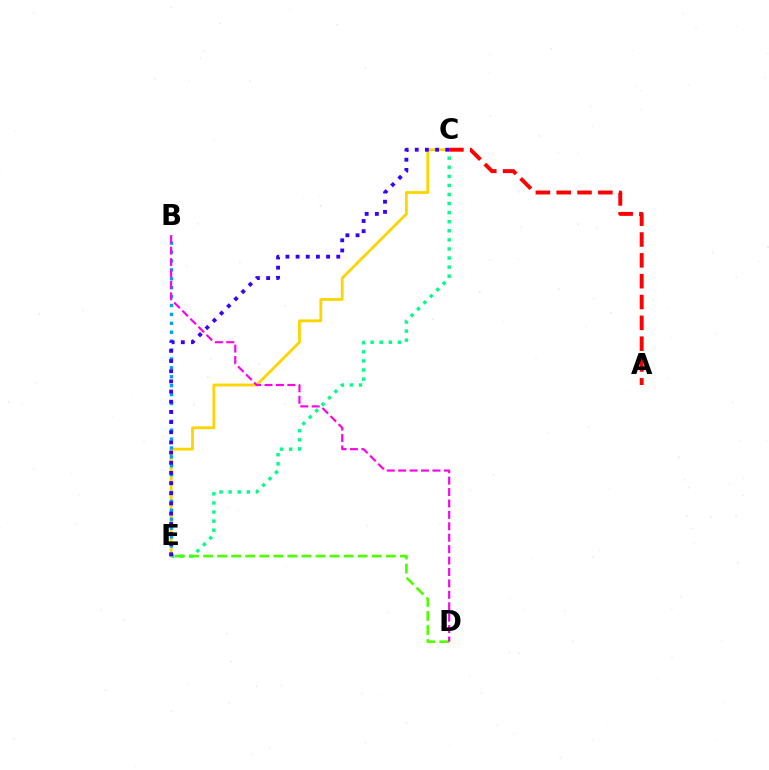{('C', 'E'): [{'color': '#00ff86', 'line_style': 'dotted', 'thickness': 2.47}, {'color': '#ffd500', 'line_style': 'solid', 'thickness': 2.03}, {'color': '#3700ff', 'line_style': 'dotted', 'thickness': 2.76}], ('B', 'E'): [{'color': '#009eff', 'line_style': 'dotted', 'thickness': 2.42}], ('D', 'E'): [{'color': '#4fff00', 'line_style': 'dashed', 'thickness': 1.91}], ('A', 'C'): [{'color': '#ff0000', 'line_style': 'dashed', 'thickness': 2.83}], ('B', 'D'): [{'color': '#ff00ed', 'line_style': 'dashed', 'thickness': 1.55}]}